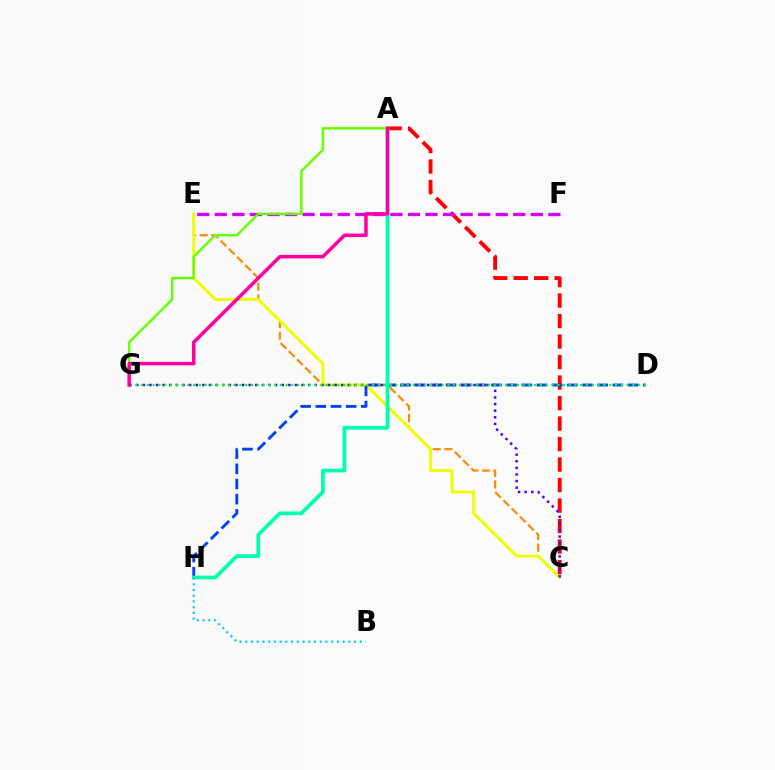{('C', 'E'): [{'color': '#ff8800', 'line_style': 'dashed', 'thickness': 1.57}, {'color': '#eeff00', 'line_style': 'solid', 'thickness': 2.12}], ('A', 'C'): [{'color': '#ff0000', 'line_style': 'dashed', 'thickness': 2.78}], ('D', 'H'): [{'color': '#003fff', 'line_style': 'dashed', 'thickness': 2.06}], ('E', 'F'): [{'color': '#d600ff', 'line_style': 'dashed', 'thickness': 2.39}], ('C', 'G'): [{'color': '#4f00ff', 'line_style': 'dotted', 'thickness': 1.8}], ('D', 'G'): [{'color': '#00ff27', 'line_style': 'dotted', 'thickness': 1.57}], ('A', 'H'): [{'color': '#00ffaf', 'line_style': 'solid', 'thickness': 2.71}], ('A', 'G'): [{'color': '#66ff00', 'line_style': 'solid', 'thickness': 1.76}, {'color': '#ff00a0', 'line_style': 'solid', 'thickness': 2.52}], ('B', 'H'): [{'color': '#00c7ff', 'line_style': 'dotted', 'thickness': 1.56}]}